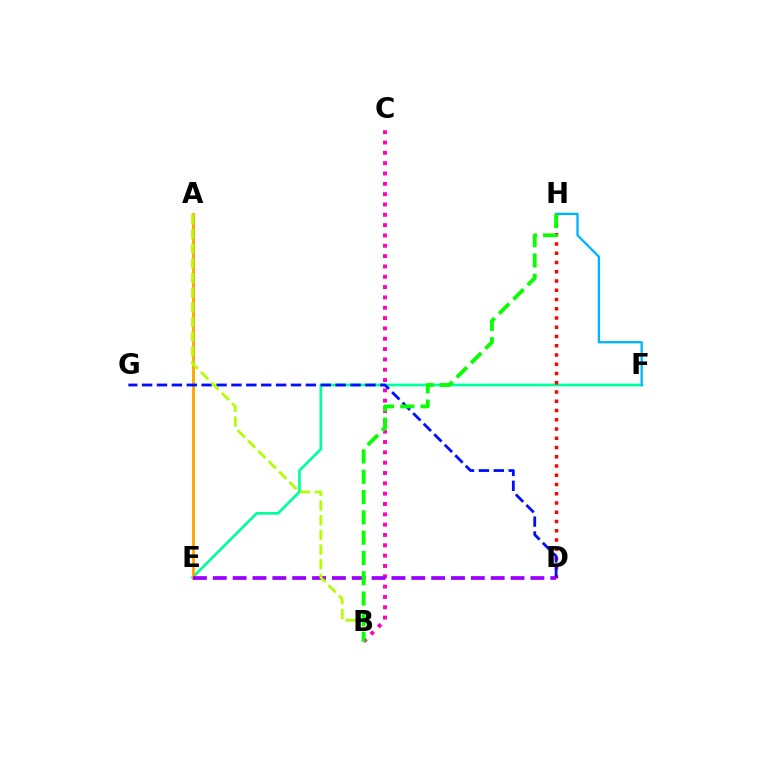{('B', 'C'): [{'color': '#ff00bd', 'line_style': 'dotted', 'thickness': 2.81}], ('E', 'F'): [{'color': '#00ff9d', 'line_style': 'solid', 'thickness': 1.95}], ('A', 'E'): [{'color': '#ffa500', 'line_style': 'solid', 'thickness': 2.07}], ('D', 'H'): [{'color': '#ff0000', 'line_style': 'dotted', 'thickness': 2.51}], ('D', 'E'): [{'color': '#9b00ff', 'line_style': 'dashed', 'thickness': 2.7}], ('D', 'G'): [{'color': '#0010ff', 'line_style': 'dashed', 'thickness': 2.02}], ('A', 'B'): [{'color': '#b3ff00', 'line_style': 'dashed', 'thickness': 1.99}], ('F', 'H'): [{'color': '#00b5ff', 'line_style': 'solid', 'thickness': 1.69}], ('B', 'H'): [{'color': '#08ff00', 'line_style': 'dashed', 'thickness': 2.76}]}